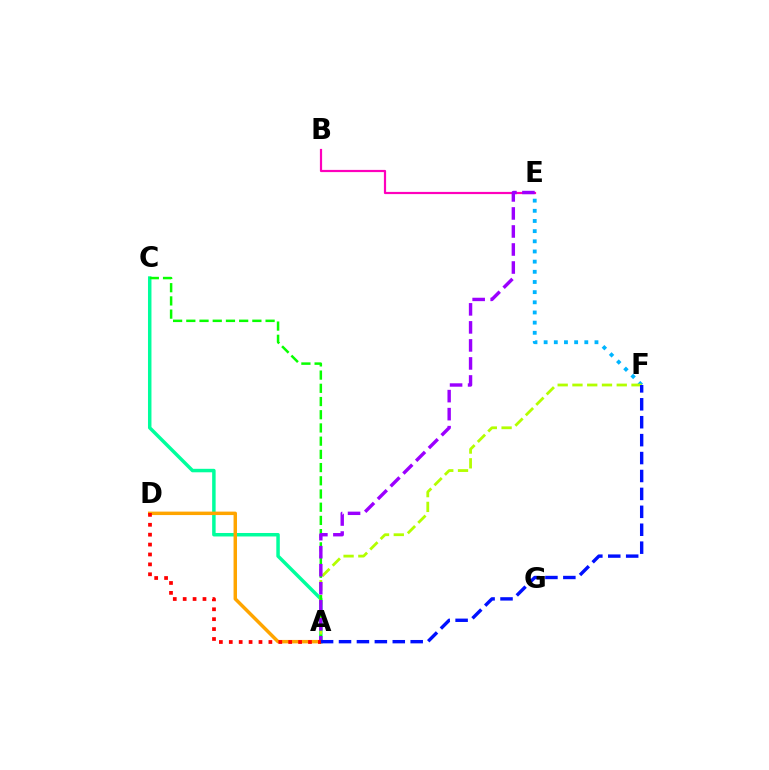{('A', 'C'): [{'color': '#00ff9d', 'line_style': 'solid', 'thickness': 2.5}, {'color': '#08ff00', 'line_style': 'dashed', 'thickness': 1.79}], ('E', 'F'): [{'color': '#00b5ff', 'line_style': 'dotted', 'thickness': 2.76}], ('A', 'F'): [{'color': '#b3ff00', 'line_style': 'dashed', 'thickness': 2.01}, {'color': '#0010ff', 'line_style': 'dashed', 'thickness': 2.43}], ('B', 'E'): [{'color': '#ff00bd', 'line_style': 'solid', 'thickness': 1.59}], ('A', 'D'): [{'color': '#ffa500', 'line_style': 'solid', 'thickness': 2.49}, {'color': '#ff0000', 'line_style': 'dotted', 'thickness': 2.69}], ('A', 'E'): [{'color': '#9b00ff', 'line_style': 'dashed', 'thickness': 2.45}]}